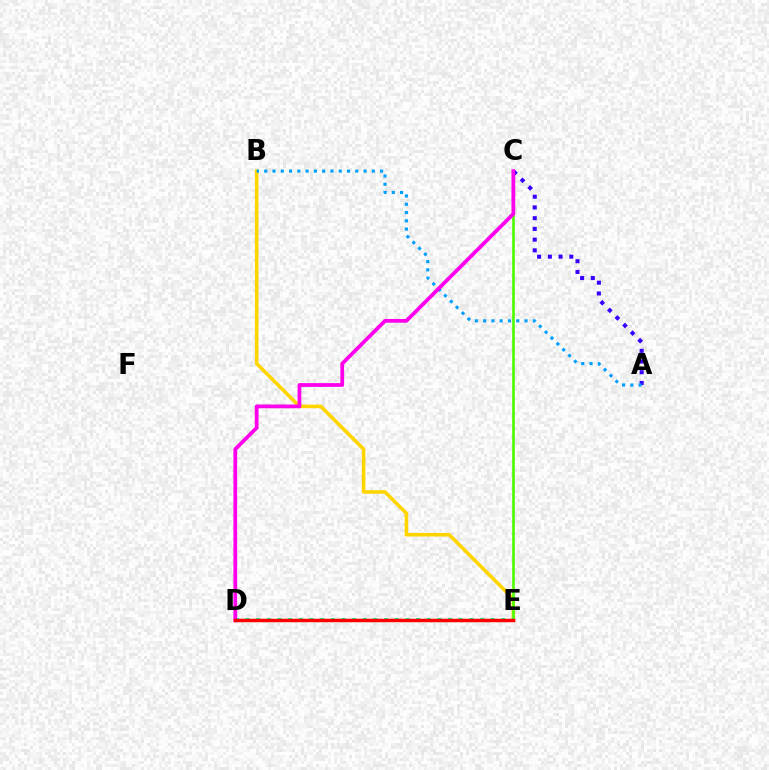{('A', 'C'): [{'color': '#3700ff', 'line_style': 'dotted', 'thickness': 2.91}], ('B', 'E'): [{'color': '#ffd500', 'line_style': 'solid', 'thickness': 2.57}], ('C', 'E'): [{'color': '#4fff00', 'line_style': 'solid', 'thickness': 1.91}], ('A', 'B'): [{'color': '#009eff', 'line_style': 'dotted', 'thickness': 2.25}], ('D', 'E'): [{'color': '#00ff86', 'line_style': 'dotted', 'thickness': 2.9}, {'color': '#ff0000', 'line_style': 'solid', 'thickness': 2.49}], ('C', 'D'): [{'color': '#ff00ed', 'line_style': 'solid', 'thickness': 2.71}]}